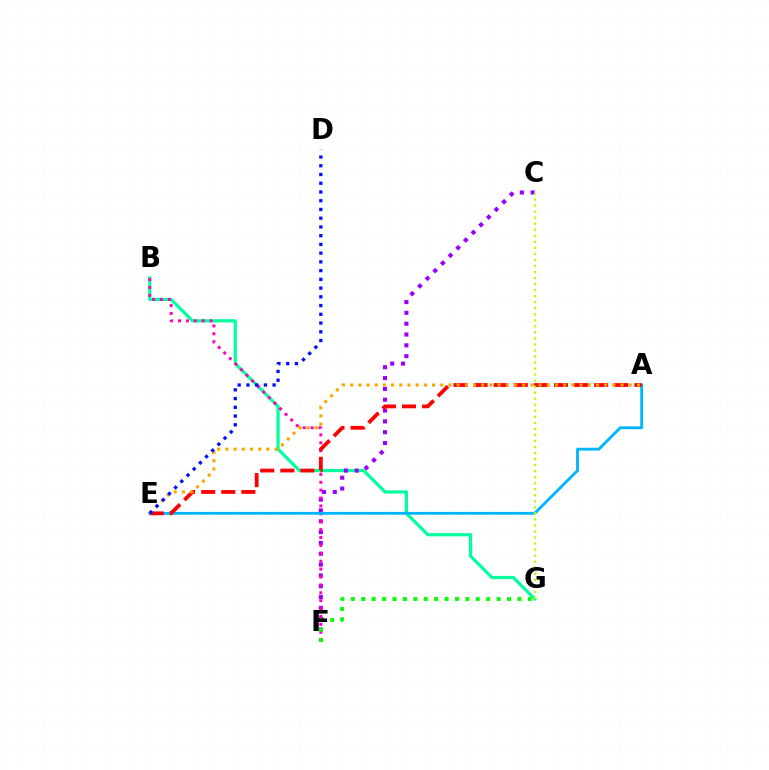{('B', 'G'): [{'color': '#00ff9d', 'line_style': 'solid', 'thickness': 2.31}], ('C', 'F'): [{'color': '#9b00ff', 'line_style': 'dotted', 'thickness': 2.94}], ('B', 'F'): [{'color': '#ff00bd', 'line_style': 'dotted', 'thickness': 2.15}], ('A', 'E'): [{'color': '#00b5ff', 'line_style': 'solid', 'thickness': 2.05}, {'color': '#ff0000', 'line_style': 'dashed', 'thickness': 2.73}, {'color': '#ffa500', 'line_style': 'dotted', 'thickness': 2.23}], ('F', 'G'): [{'color': '#08ff00', 'line_style': 'dotted', 'thickness': 2.83}], ('C', 'G'): [{'color': '#b3ff00', 'line_style': 'dotted', 'thickness': 1.64}], ('D', 'E'): [{'color': '#0010ff', 'line_style': 'dotted', 'thickness': 2.37}]}